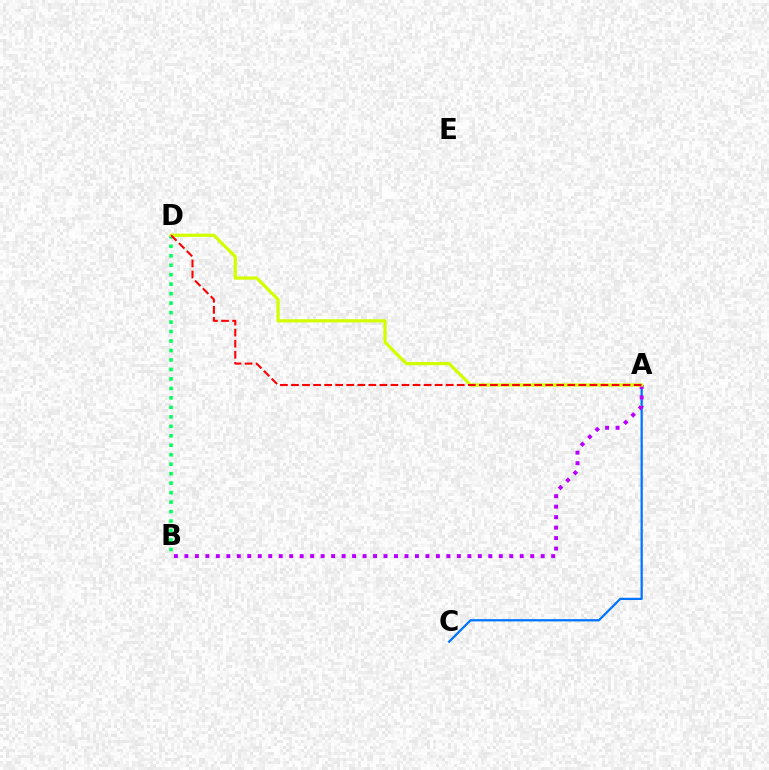{('A', 'C'): [{'color': '#0074ff', 'line_style': 'solid', 'thickness': 1.62}], ('A', 'B'): [{'color': '#b900ff', 'line_style': 'dotted', 'thickness': 2.85}], ('B', 'D'): [{'color': '#00ff5c', 'line_style': 'dotted', 'thickness': 2.57}], ('A', 'D'): [{'color': '#d1ff00', 'line_style': 'solid', 'thickness': 2.32}, {'color': '#ff0000', 'line_style': 'dashed', 'thickness': 1.5}]}